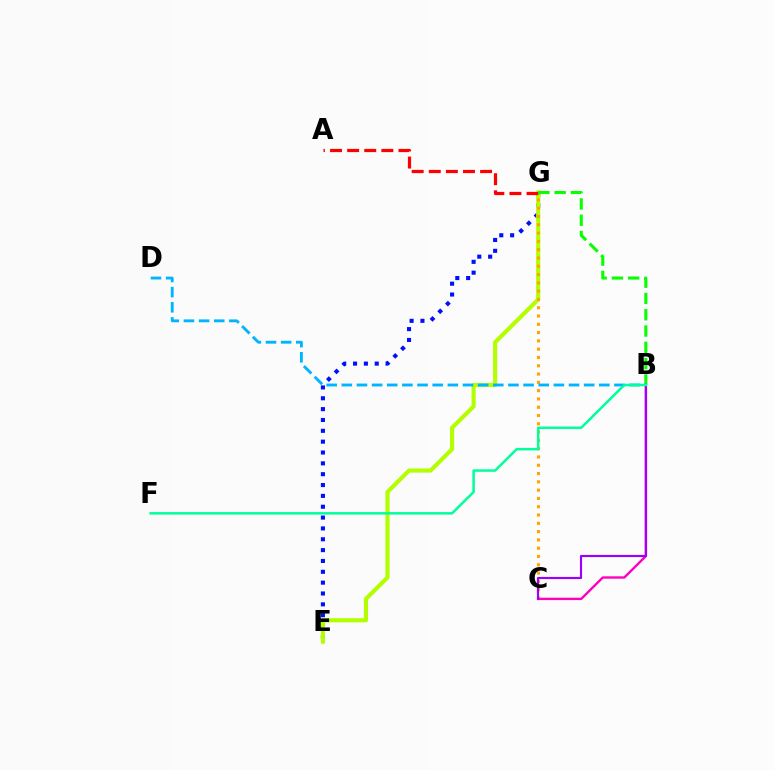{('E', 'G'): [{'color': '#0010ff', 'line_style': 'dotted', 'thickness': 2.95}, {'color': '#b3ff00', 'line_style': 'solid', 'thickness': 2.97}], ('A', 'G'): [{'color': '#ff0000', 'line_style': 'dashed', 'thickness': 2.32}], ('C', 'G'): [{'color': '#ffa500', 'line_style': 'dotted', 'thickness': 2.25}], ('B', 'G'): [{'color': '#08ff00', 'line_style': 'dashed', 'thickness': 2.21}], ('B', 'D'): [{'color': '#00b5ff', 'line_style': 'dashed', 'thickness': 2.06}], ('B', 'C'): [{'color': '#ff00bd', 'line_style': 'solid', 'thickness': 1.7}, {'color': '#9b00ff', 'line_style': 'solid', 'thickness': 1.55}], ('B', 'F'): [{'color': '#00ff9d', 'line_style': 'solid', 'thickness': 1.8}]}